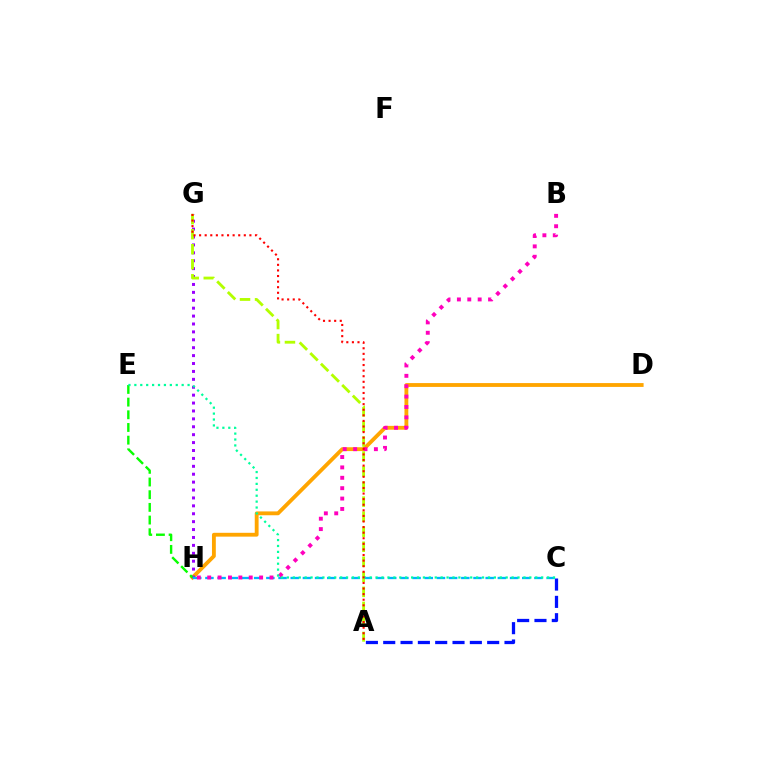{('D', 'H'): [{'color': '#ffa500', 'line_style': 'solid', 'thickness': 2.76}], ('G', 'H'): [{'color': '#9b00ff', 'line_style': 'dotted', 'thickness': 2.15}], ('A', 'C'): [{'color': '#0010ff', 'line_style': 'dashed', 'thickness': 2.35}], ('C', 'H'): [{'color': '#00b5ff', 'line_style': 'dashed', 'thickness': 1.66}], ('E', 'H'): [{'color': '#08ff00', 'line_style': 'dashed', 'thickness': 1.72}], ('B', 'H'): [{'color': '#ff00bd', 'line_style': 'dotted', 'thickness': 2.82}], ('A', 'G'): [{'color': '#b3ff00', 'line_style': 'dashed', 'thickness': 2.04}, {'color': '#ff0000', 'line_style': 'dotted', 'thickness': 1.52}], ('C', 'E'): [{'color': '#00ff9d', 'line_style': 'dotted', 'thickness': 1.61}]}